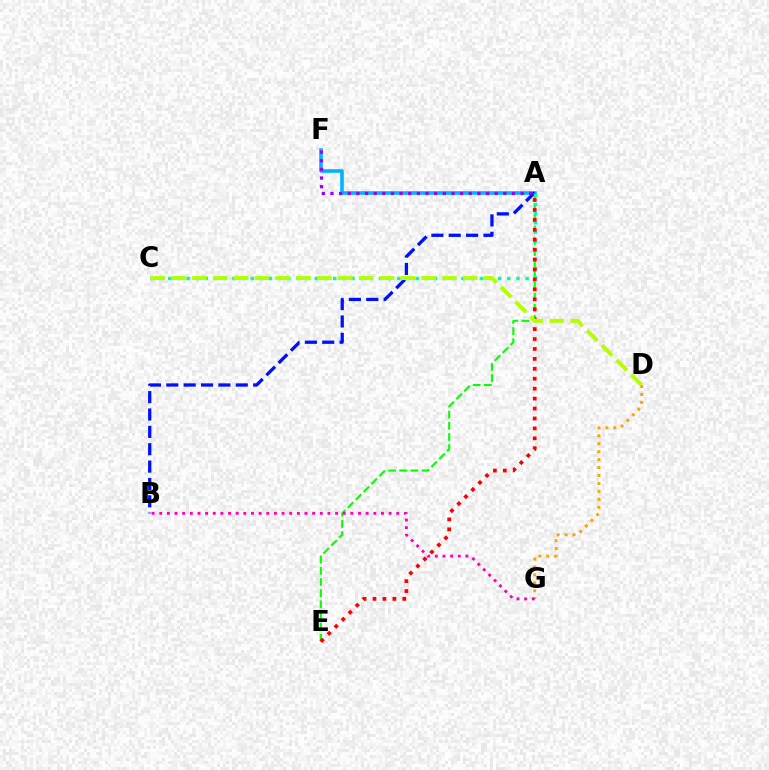{('A', 'F'): [{'color': '#00b5ff', 'line_style': 'solid', 'thickness': 2.61}, {'color': '#9b00ff', 'line_style': 'dotted', 'thickness': 2.35}], ('A', 'E'): [{'color': '#08ff00', 'line_style': 'dashed', 'thickness': 1.52}, {'color': '#ff0000', 'line_style': 'dotted', 'thickness': 2.7}], ('A', 'B'): [{'color': '#0010ff', 'line_style': 'dashed', 'thickness': 2.36}], ('A', 'C'): [{'color': '#00ff9d', 'line_style': 'dotted', 'thickness': 2.49}], ('D', 'G'): [{'color': '#ffa500', 'line_style': 'dotted', 'thickness': 2.16}], ('C', 'D'): [{'color': '#b3ff00', 'line_style': 'dashed', 'thickness': 2.83}], ('B', 'G'): [{'color': '#ff00bd', 'line_style': 'dotted', 'thickness': 2.08}]}